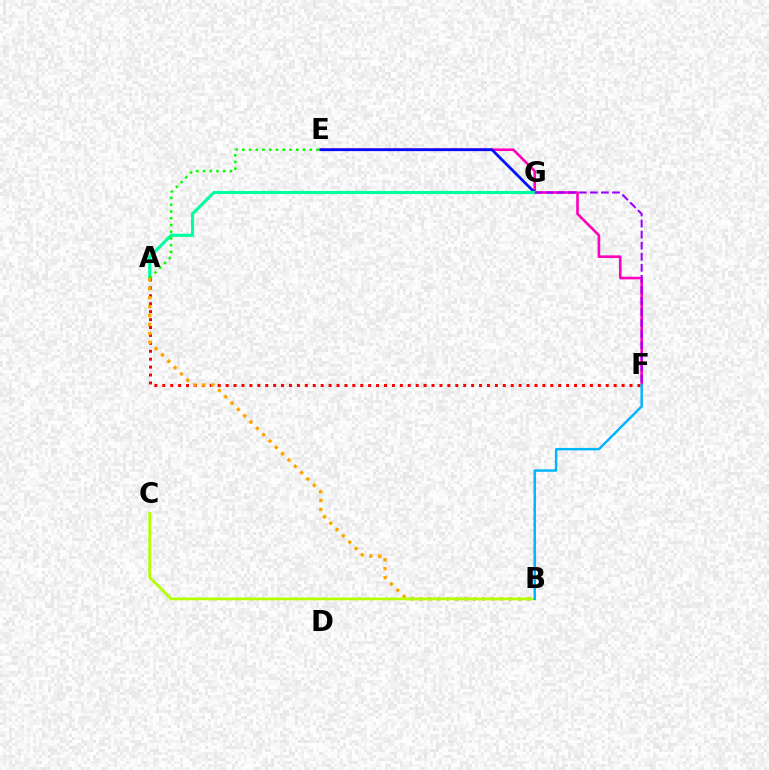{('E', 'F'): [{'color': '#ff00bd', 'line_style': 'solid', 'thickness': 1.88}], ('E', 'G'): [{'color': '#0010ff', 'line_style': 'solid', 'thickness': 1.98}], ('A', 'G'): [{'color': '#00ff9d', 'line_style': 'solid', 'thickness': 2.25}], ('F', 'G'): [{'color': '#9b00ff', 'line_style': 'dashed', 'thickness': 1.5}], ('A', 'E'): [{'color': '#08ff00', 'line_style': 'dotted', 'thickness': 1.83}], ('A', 'F'): [{'color': '#ff0000', 'line_style': 'dotted', 'thickness': 2.15}], ('A', 'B'): [{'color': '#ffa500', 'line_style': 'dotted', 'thickness': 2.43}], ('B', 'C'): [{'color': '#b3ff00', 'line_style': 'solid', 'thickness': 1.98}], ('B', 'F'): [{'color': '#00b5ff', 'line_style': 'solid', 'thickness': 1.77}]}